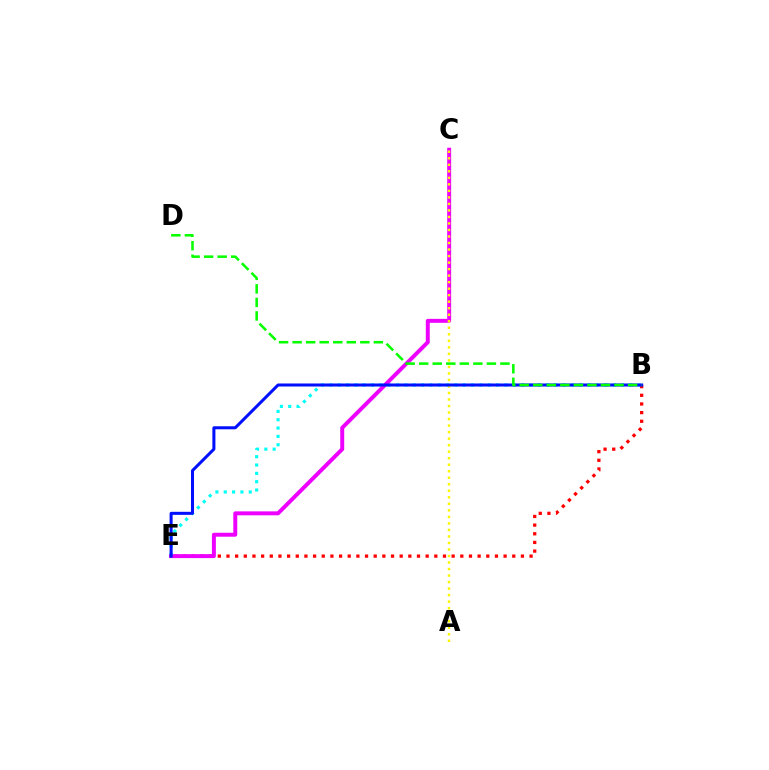{('B', 'E'): [{'color': '#00fff6', 'line_style': 'dotted', 'thickness': 2.26}, {'color': '#ff0000', 'line_style': 'dotted', 'thickness': 2.35}, {'color': '#0010ff', 'line_style': 'solid', 'thickness': 2.18}], ('C', 'E'): [{'color': '#ee00ff', 'line_style': 'solid', 'thickness': 2.84}], ('A', 'C'): [{'color': '#fcf500', 'line_style': 'dotted', 'thickness': 1.77}], ('B', 'D'): [{'color': '#08ff00', 'line_style': 'dashed', 'thickness': 1.84}]}